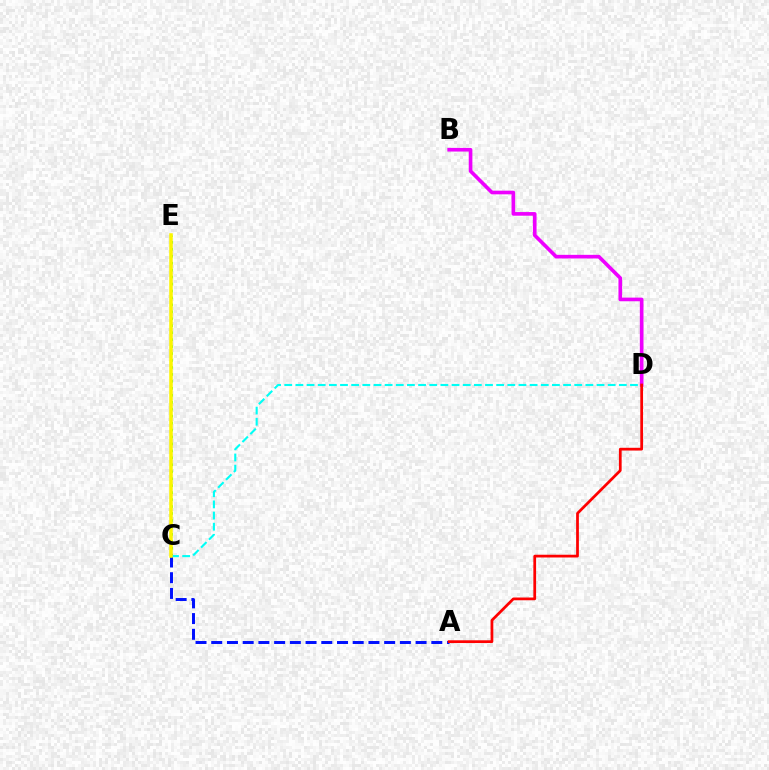{('A', 'C'): [{'color': '#0010ff', 'line_style': 'dashed', 'thickness': 2.14}], ('B', 'D'): [{'color': '#ee00ff', 'line_style': 'solid', 'thickness': 2.62}], ('C', 'E'): [{'color': '#08ff00', 'line_style': 'dotted', 'thickness': 1.89}, {'color': '#fcf500', 'line_style': 'solid', 'thickness': 2.53}], ('C', 'D'): [{'color': '#00fff6', 'line_style': 'dashed', 'thickness': 1.52}], ('A', 'D'): [{'color': '#ff0000', 'line_style': 'solid', 'thickness': 1.98}]}